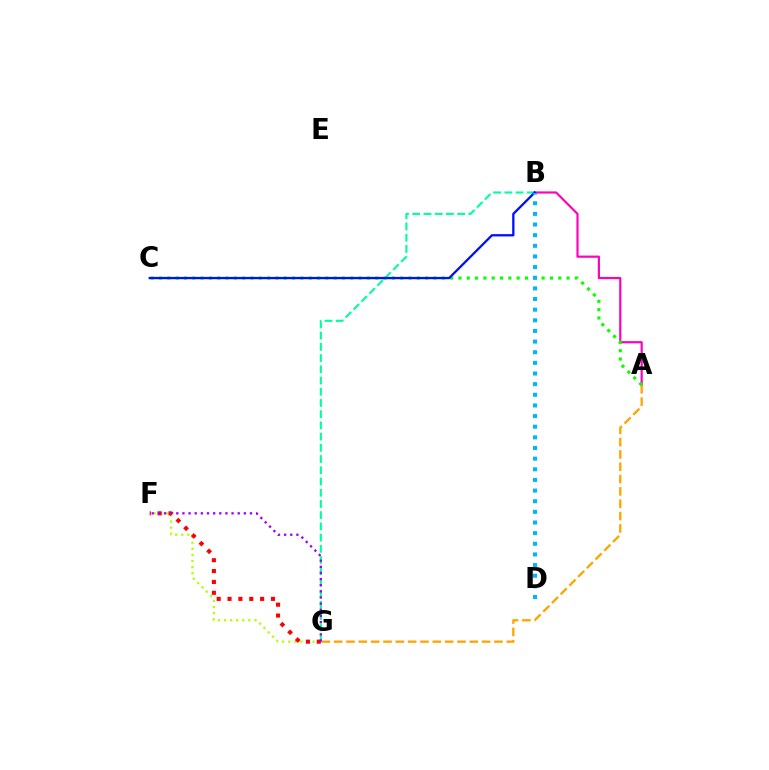{('A', 'B'): [{'color': '#ff00bd', 'line_style': 'solid', 'thickness': 1.57}], ('F', 'G'): [{'color': '#b3ff00', 'line_style': 'dotted', 'thickness': 1.66}, {'color': '#ff0000', 'line_style': 'dotted', 'thickness': 2.95}, {'color': '#9b00ff', 'line_style': 'dotted', 'thickness': 1.67}], ('A', 'G'): [{'color': '#ffa500', 'line_style': 'dashed', 'thickness': 1.68}], ('A', 'C'): [{'color': '#08ff00', 'line_style': 'dotted', 'thickness': 2.26}], ('B', 'G'): [{'color': '#00ff9d', 'line_style': 'dashed', 'thickness': 1.52}], ('B', 'C'): [{'color': '#0010ff', 'line_style': 'solid', 'thickness': 1.66}], ('B', 'D'): [{'color': '#00b5ff', 'line_style': 'dotted', 'thickness': 2.89}]}